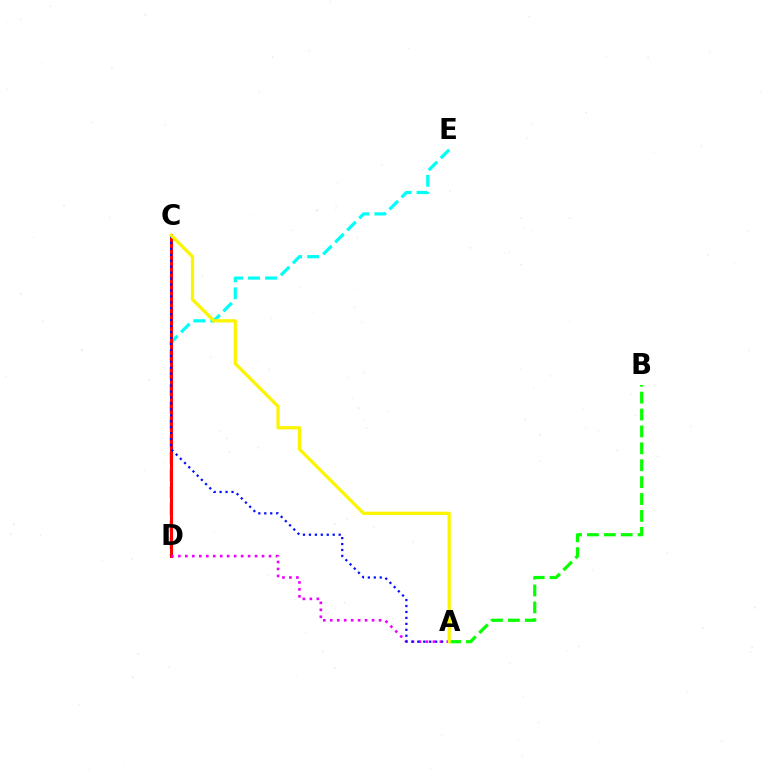{('D', 'E'): [{'color': '#00fff6', 'line_style': 'dashed', 'thickness': 2.31}], ('C', 'D'): [{'color': '#ff0000', 'line_style': 'solid', 'thickness': 2.18}], ('A', 'B'): [{'color': '#08ff00', 'line_style': 'dashed', 'thickness': 2.3}], ('A', 'D'): [{'color': '#ee00ff', 'line_style': 'dotted', 'thickness': 1.89}], ('A', 'C'): [{'color': '#0010ff', 'line_style': 'dotted', 'thickness': 1.62}, {'color': '#fcf500', 'line_style': 'solid', 'thickness': 2.35}]}